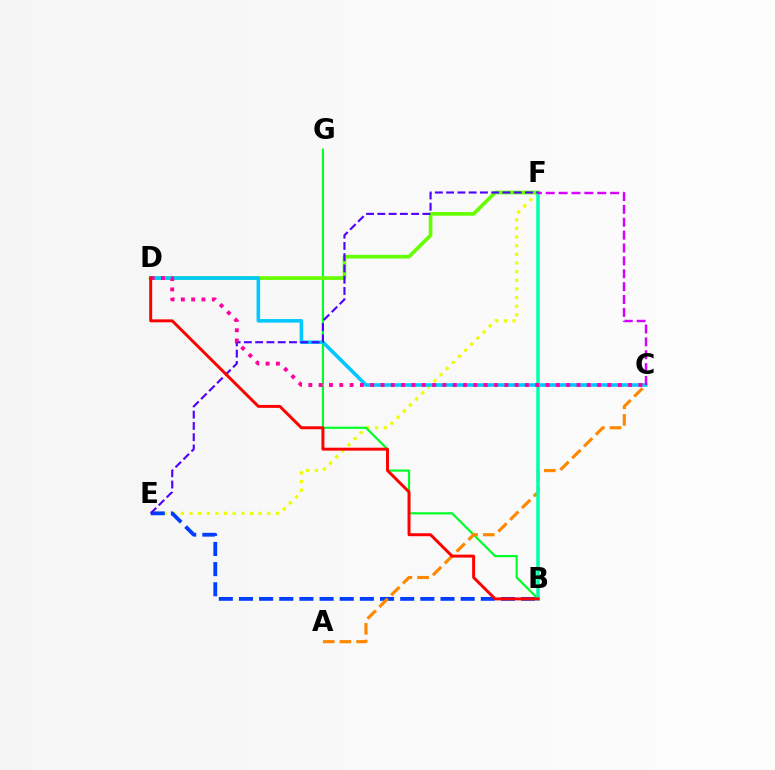{('E', 'F'): [{'color': '#eeff00', 'line_style': 'dotted', 'thickness': 2.35}, {'color': '#4f00ff', 'line_style': 'dashed', 'thickness': 1.53}], ('B', 'G'): [{'color': '#00ff27', 'line_style': 'solid', 'thickness': 1.58}], ('D', 'F'): [{'color': '#66ff00', 'line_style': 'solid', 'thickness': 2.64}], ('B', 'E'): [{'color': '#003fff', 'line_style': 'dashed', 'thickness': 2.74}], ('C', 'D'): [{'color': '#00c7ff', 'line_style': 'solid', 'thickness': 2.57}, {'color': '#ff00a0', 'line_style': 'dotted', 'thickness': 2.8}], ('A', 'C'): [{'color': '#ff8800', 'line_style': 'dashed', 'thickness': 2.26}], ('B', 'F'): [{'color': '#00ffaf', 'line_style': 'solid', 'thickness': 2.52}], ('B', 'D'): [{'color': '#ff0000', 'line_style': 'solid', 'thickness': 2.12}], ('C', 'F'): [{'color': '#d600ff', 'line_style': 'dashed', 'thickness': 1.75}]}